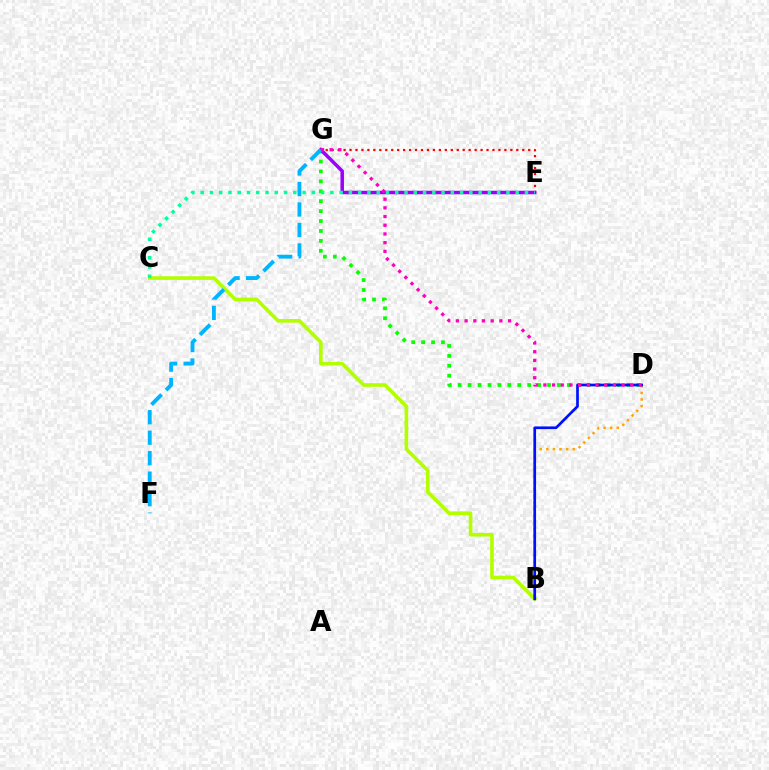{('E', 'G'): [{'color': '#ff0000', 'line_style': 'dotted', 'thickness': 1.62}, {'color': '#9b00ff', 'line_style': 'solid', 'thickness': 2.52}], ('B', 'C'): [{'color': '#b3ff00', 'line_style': 'solid', 'thickness': 2.62}], ('D', 'G'): [{'color': '#08ff00', 'line_style': 'dotted', 'thickness': 2.7}, {'color': '#ff00bd', 'line_style': 'dotted', 'thickness': 2.36}], ('B', 'D'): [{'color': '#ffa500', 'line_style': 'dotted', 'thickness': 1.8}, {'color': '#0010ff', 'line_style': 'solid', 'thickness': 1.94}], ('F', 'G'): [{'color': '#00b5ff', 'line_style': 'dashed', 'thickness': 2.78}], ('C', 'E'): [{'color': '#00ff9d', 'line_style': 'dotted', 'thickness': 2.52}]}